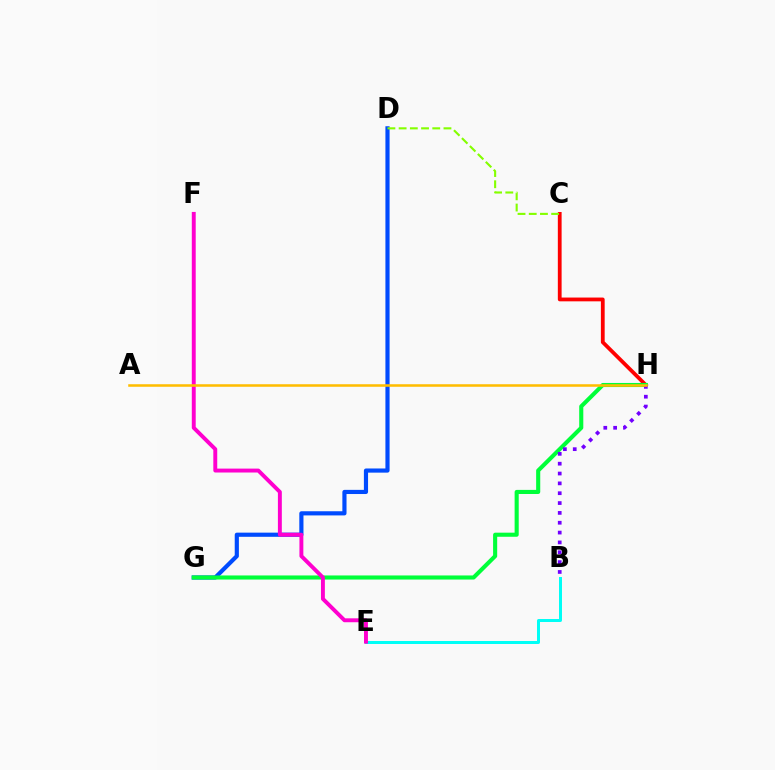{('C', 'H'): [{'color': '#ff0000', 'line_style': 'solid', 'thickness': 2.73}], ('B', 'E'): [{'color': '#00fff6', 'line_style': 'solid', 'thickness': 2.15}], ('D', 'G'): [{'color': '#004bff', 'line_style': 'solid', 'thickness': 3.0}], ('G', 'H'): [{'color': '#00ff39', 'line_style': 'solid', 'thickness': 2.95}], ('B', 'H'): [{'color': '#7200ff', 'line_style': 'dotted', 'thickness': 2.67}], ('C', 'D'): [{'color': '#84ff00', 'line_style': 'dashed', 'thickness': 1.52}], ('E', 'F'): [{'color': '#ff00cf', 'line_style': 'solid', 'thickness': 2.82}], ('A', 'H'): [{'color': '#ffbd00', 'line_style': 'solid', 'thickness': 1.83}]}